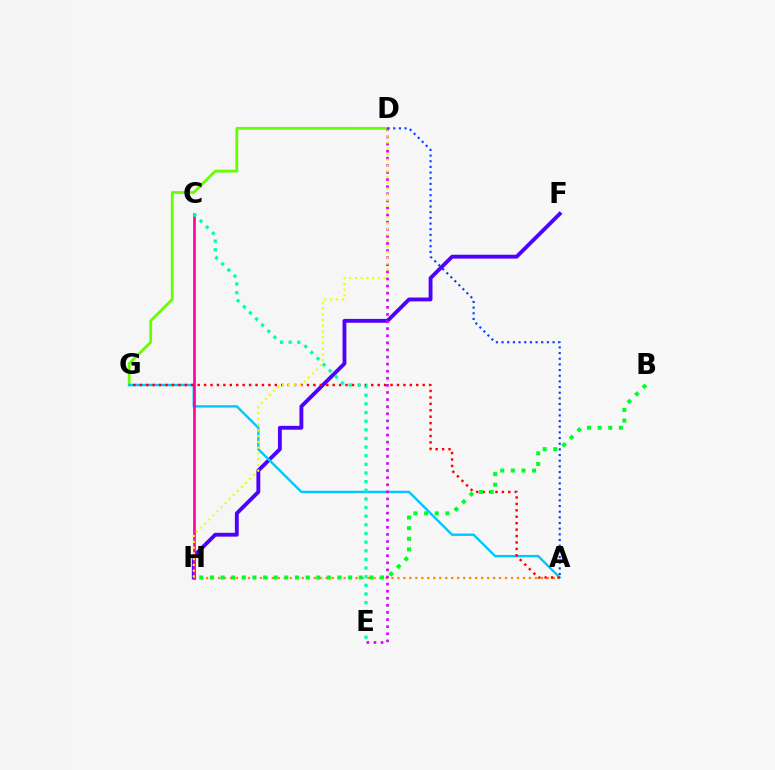{('D', 'G'): [{'color': '#66ff00', 'line_style': 'solid', 'thickness': 2.01}], ('F', 'H'): [{'color': '#4f00ff', 'line_style': 'solid', 'thickness': 2.77}], ('A', 'H'): [{'color': '#ff8800', 'line_style': 'dotted', 'thickness': 1.62}], ('A', 'D'): [{'color': '#003fff', 'line_style': 'dotted', 'thickness': 1.54}], ('A', 'G'): [{'color': '#00c7ff', 'line_style': 'solid', 'thickness': 1.72}, {'color': '#ff0000', 'line_style': 'dotted', 'thickness': 1.75}], ('C', 'H'): [{'color': '#ff00a0', 'line_style': 'solid', 'thickness': 1.9}], ('B', 'H'): [{'color': '#00ff27', 'line_style': 'dotted', 'thickness': 2.89}], ('D', 'E'): [{'color': '#d600ff', 'line_style': 'dotted', 'thickness': 1.93}], ('D', 'H'): [{'color': '#eeff00', 'line_style': 'dotted', 'thickness': 1.57}], ('C', 'E'): [{'color': '#00ffaf', 'line_style': 'dotted', 'thickness': 2.35}]}